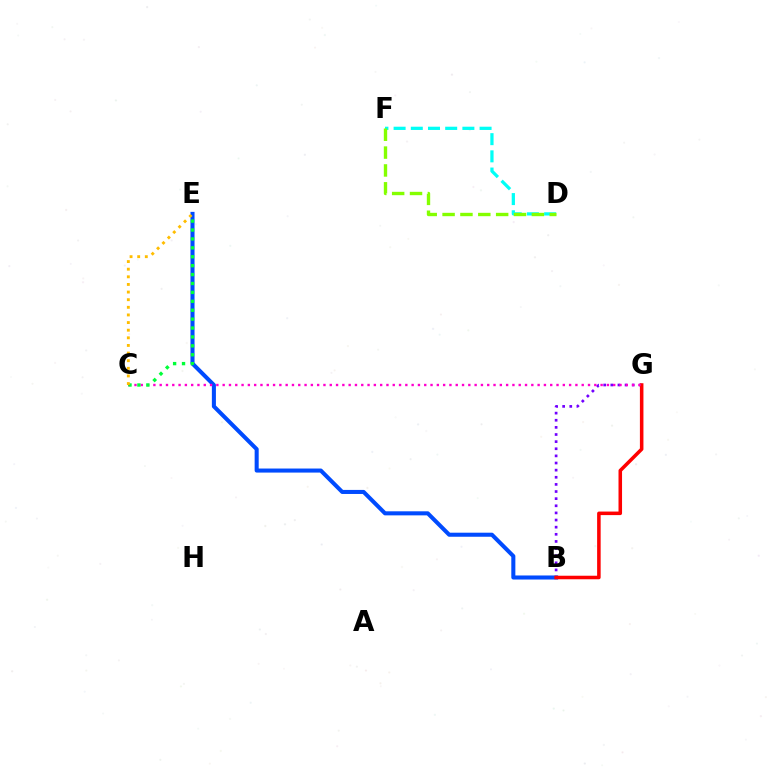{('B', 'G'): [{'color': '#7200ff', 'line_style': 'dotted', 'thickness': 1.94}, {'color': '#ff0000', 'line_style': 'solid', 'thickness': 2.55}], ('D', 'F'): [{'color': '#00fff6', 'line_style': 'dashed', 'thickness': 2.34}, {'color': '#84ff00', 'line_style': 'dashed', 'thickness': 2.43}], ('B', 'E'): [{'color': '#004bff', 'line_style': 'solid', 'thickness': 2.92}], ('C', 'G'): [{'color': '#ff00cf', 'line_style': 'dotted', 'thickness': 1.71}], ('C', 'E'): [{'color': '#00ff39', 'line_style': 'dotted', 'thickness': 2.42}, {'color': '#ffbd00', 'line_style': 'dotted', 'thickness': 2.07}]}